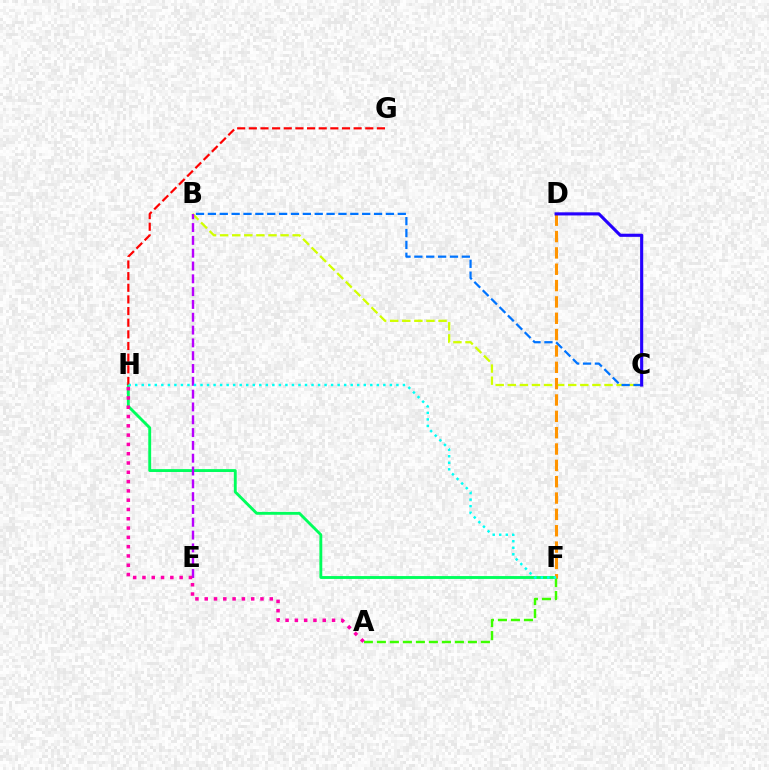{('A', 'F'): [{'color': '#3dff00', 'line_style': 'dashed', 'thickness': 1.77}], ('B', 'C'): [{'color': '#d1ff00', 'line_style': 'dashed', 'thickness': 1.64}, {'color': '#0074ff', 'line_style': 'dashed', 'thickness': 1.61}], ('F', 'H'): [{'color': '#00ff5c', 'line_style': 'solid', 'thickness': 2.07}, {'color': '#00fff6', 'line_style': 'dotted', 'thickness': 1.77}], ('B', 'E'): [{'color': '#b900ff', 'line_style': 'dashed', 'thickness': 1.74}], ('D', 'F'): [{'color': '#ff9400', 'line_style': 'dashed', 'thickness': 2.22}], ('A', 'H'): [{'color': '#ff00ac', 'line_style': 'dotted', 'thickness': 2.53}], ('G', 'H'): [{'color': '#ff0000', 'line_style': 'dashed', 'thickness': 1.58}], ('C', 'D'): [{'color': '#2500ff', 'line_style': 'solid', 'thickness': 2.25}]}